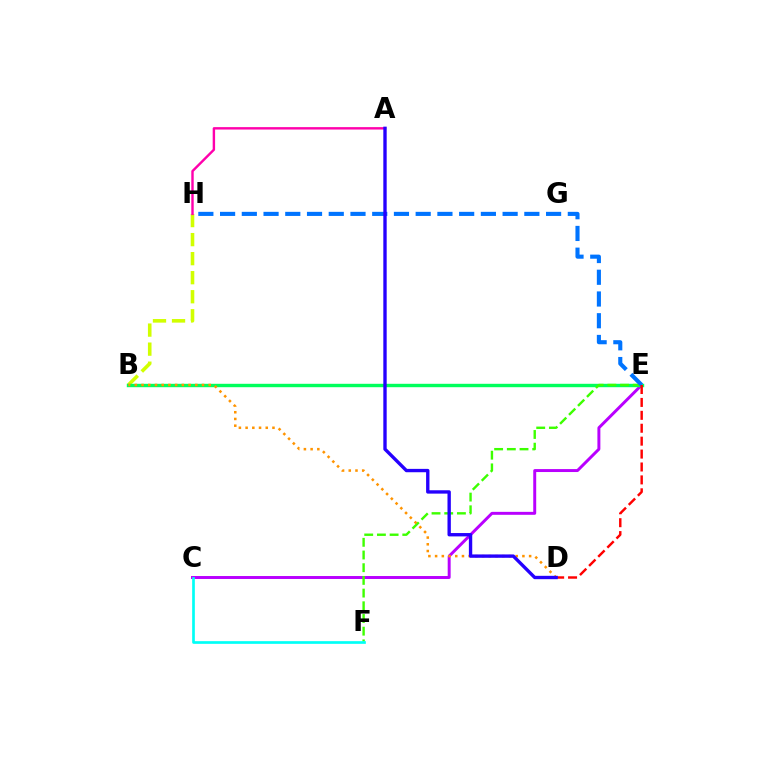{('C', 'E'): [{'color': '#b900ff', 'line_style': 'solid', 'thickness': 2.13}], ('B', 'H'): [{'color': '#d1ff00', 'line_style': 'dashed', 'thickness': 2.59}], ('B', 'E'): [{'color': '#00ff5c', 'line_style': 'solid', 'thickness': 2.45}], ('E', 'F'): [{'color': '#3dff00', 'line_style': 'dashed', 'thickness': 1.72}], ('A', 'H'): [{'color': '#ff00ac', 'line_style': 'solid', 'thickness': 1.74}], ('E', 'H'): [{'color': '#0074ff', 'line_style': 'dashed', 'thickness': 2.95}], ('B', 'D'): [{'color': '#ff9400', 'line_style': 'dotted', 'thickness': 1.82}], ('C', 'F'): [{'color': '#00fff6', 'line_style': 'solid', 'thickness': 1.93}], ('D', 'E'): [{'color': '#ff0000', 'line_style': 'dashed', 'thickness': 1.75}], ('A', 'D'): [{'color': '#2500ff', 'line_style': 'solid', 'thickness': 2.42}]}